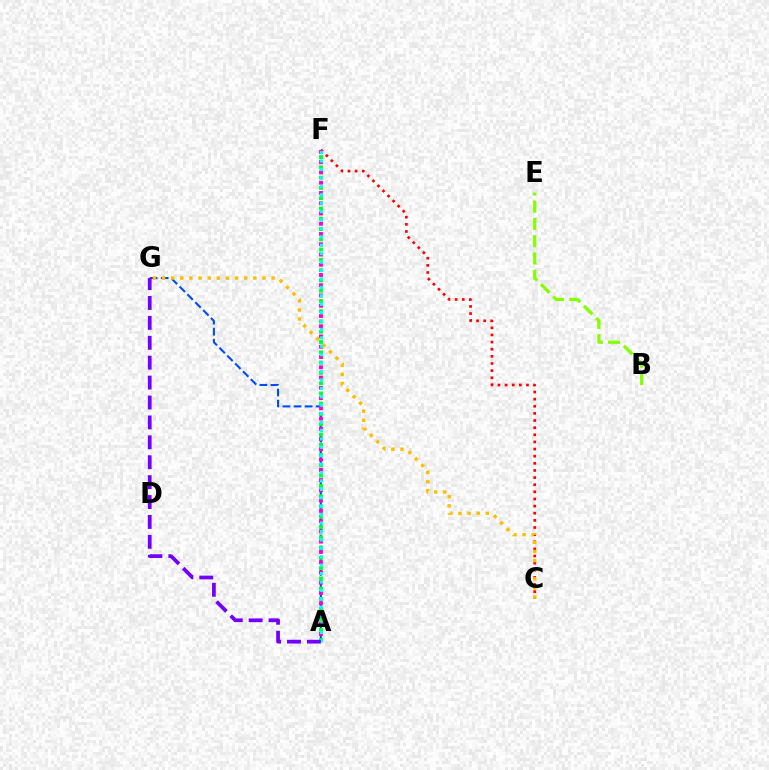{('C', 'F'): [{'color': '#ff0000', 'line_style': 'dotted', 'thickness': 1.94}], ('B', 'E'): [{'color': '#84ff00', 'line_style': 'dashed', 'thickness': 2.35}], ('A', 'G'): [{'color': '#004bff', 'line_style': 'dashed', 'thickness': 1.51}, {'color': '#7200ff', 'line_style': 'dashed', 'thickness': 2.7}], ('A', 'F'): [{'color': '#00ff39', 'line_style': 'dotted', 'thickness': 2.79}, {'color': '#ff00cf', 'line_style': 'dotted', 'thickness': 2.79}, {'color': '#00fff6', 'line_style': 'dotted', 'thickness': 2.29}], ('C', 'G'): [{'color': '#ffbd00', 'line_style': 'dotted', 'thickness': 2.48}]}